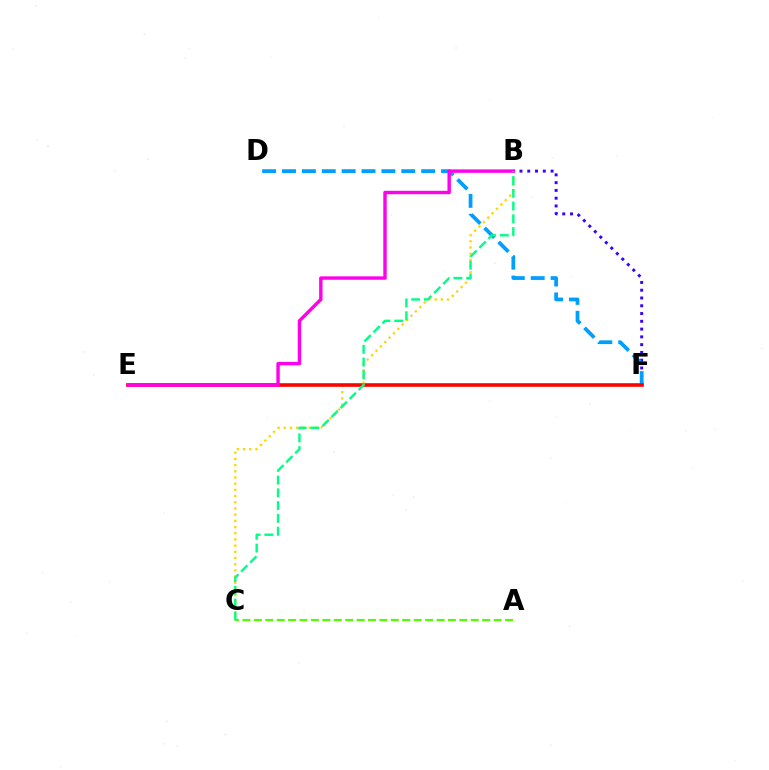{('B', 'C'): [{'color': '#ffd500', 'line_style': 'dotted', 'thickness': 1.68}, {'color': '#00ff86', 'line_style': 'dashed', 'thickness': 1.73}], ('A', 'C'): [{'color': '#4fff00', 'line_style': 'dashed', 'thickness': 1.55}], ('B', 'F'): [{'color': '#3700ff', 'line_style': 'dotted', 'thickness': 2.11}], ('D', 'F'): [{'color': '#009eff', 'line_style': 'dashed', 'thickness': 2.7}], ('E', 'F'): [{'color': '#ff0000', 'line_style': 'solid', 'thickness': 2.6}], ('B', 'E'): [{'color': '#ff00ed', 'line_style': 'solid', 'thickness': 2.46}]}